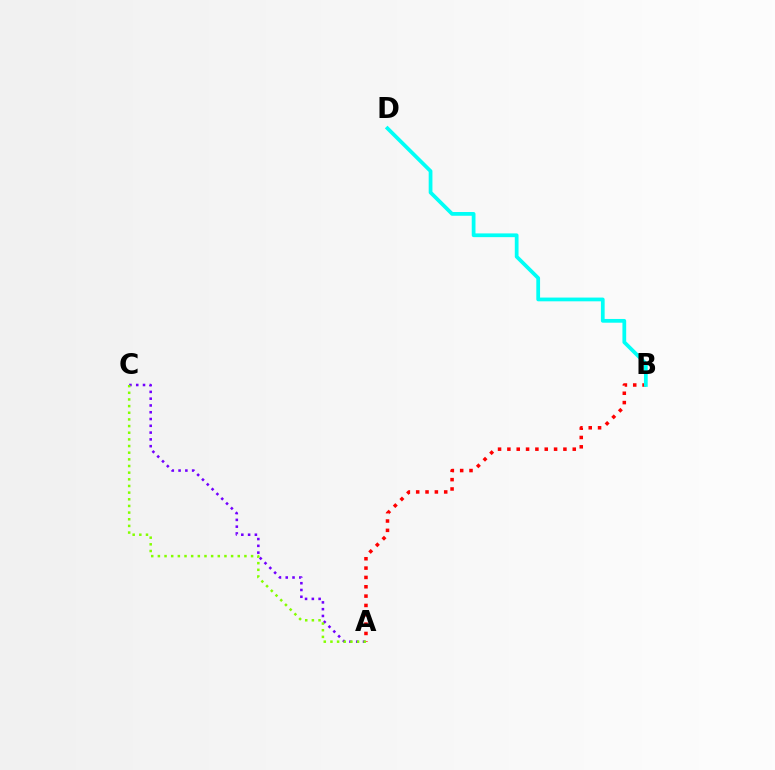{('A', 'C'): [{'color': '#7200ff', 'line_style': 'dotted', 'thickness': 1.84}, {'color': '#84ff00', 'line_style': 'dotted', 'thickness': 1.81}], ('A', 'B'): [{'color': '#ff0000', 'line_style': 'dotted', 'thickness': 2.54}], ('B', 'D'): [{'color': '#00fff6', 'line_style': 'solid', 'thickness': 2.7}]}